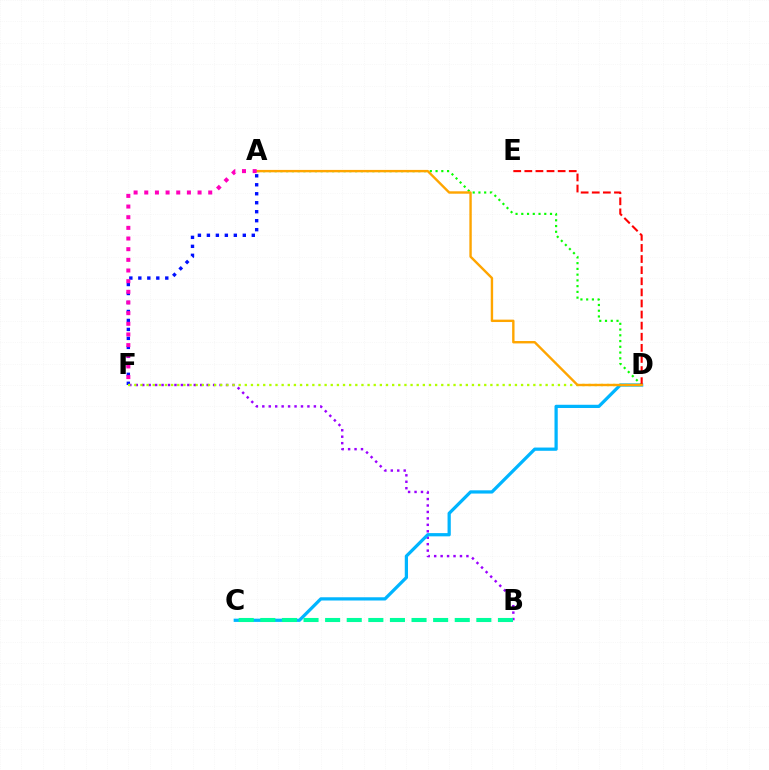{('A', 'F'): [{'color': '#0010ff', 'line_style': 'dotted', 'thickness': 2.44}, {'color': '#ff00bd', 'line_style': 'dotted', 'thickness': 2.9}], ('B', 'F'): [{'color': '#9b00ff', 'line_style': 'dotted', 'thickness': 1.75}], ('A', 'D'): [{'color': '#08ff00', 'line_style': 'dotted', 'thickness': 1.56}, {'color': '#ffa500', 'line_style': 'solid', 'thickness': 1.73}], ('C', 'D'): [{'color': '#00b5ff', 'line_style': 'solid', 'thickness': 2.33}], ('D', 'F'): [{'color': '#b3ff00', 'line_style': 'dotted', 'thickness': 1.67}], ('D', 'E'): [{'color': '#ff0000', 'line_style': 'dashed', 'thickness': 1.51}], ('B', 'C'): [{'color': '#00ff9d', 'line_style': 'dashed', 'thickness': 2.93}]}